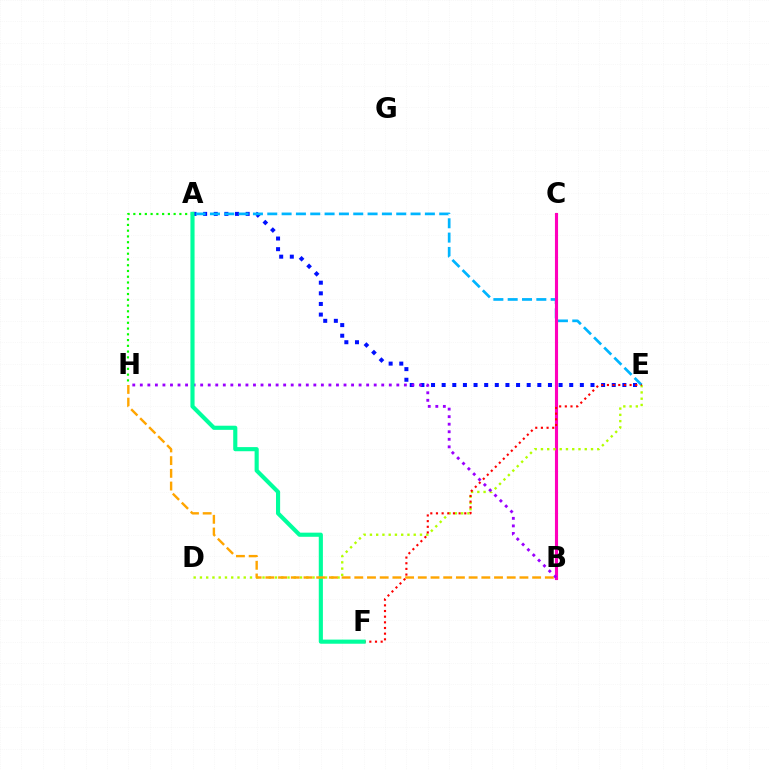{('A', 'E'): [{'color': '#0010ff', 'line_style': 'dotted', 'thickness': 2.89}, {'color': '#00b5ff', 'line_style': 'dashed', 'thickness': 1.95}], ('A', 'H'): [{'color': '#08ff00', 'line_style': 'dotted', 'thickness': 1.56}], ('B', 'C'): [{'color': '#ff00bd', 'line_style': 'solid', 'thickness': 2.24}], ('D', 'E'): [{'color': '#b3ff00', 'line_style': 'dotted', 'thickness': 1.7}], ('E', 'F'): [{'color': '#ff0000', 'line_style': 'dotted', 'thickness': 1.54}], ('B', 'H'): [{'color': '#9b00ff', 'line_style': 'dotted', 'thickness': 2.05}, {'color': '#ffa500', 'line_style': 'dashed', 'thickness': 1.73}], ('A', 'F'): [{'color': '#00ff9d', 'line_style': 'solid', 'thickness': 2.97}]}